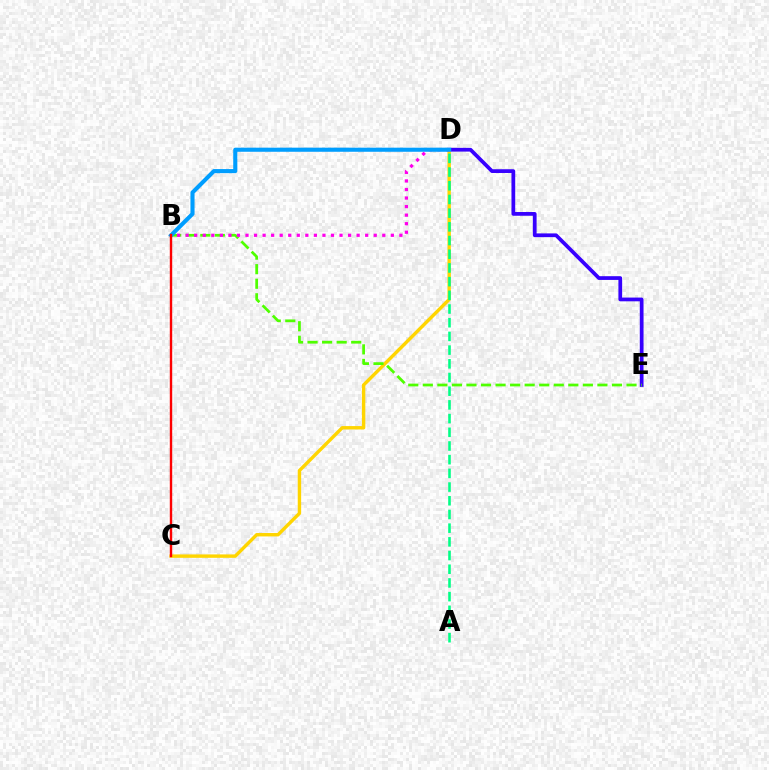{('D', 'E'): [{'color': '#3700ff', 'line_style': 'solid', 'thickness': 2.7}], ('C', 'D'): [{'color': '#ffd500', 'line_style': 'solid', 'thickness': 2.45}], ('B', 'E'): [{'color': '#4fff00', 'line_style': 'dashed', 'thickness': 1.98}], ('B', 'D'): [{'color': '#ff00ed', 'line_style': 'dotted', 'thickness': 2.32}, {'color': '#009eff', 'line_style': 'solid', 'thickness': 2.95}], ('A', 'D'): [{'color': '#00ff86', 'line_style': 'dashed', 'thickness': 1.86}], ('B', 'C'): [{'color': '#ff0000', 'line_style': 'solid', 'thickness': 1.73}]}